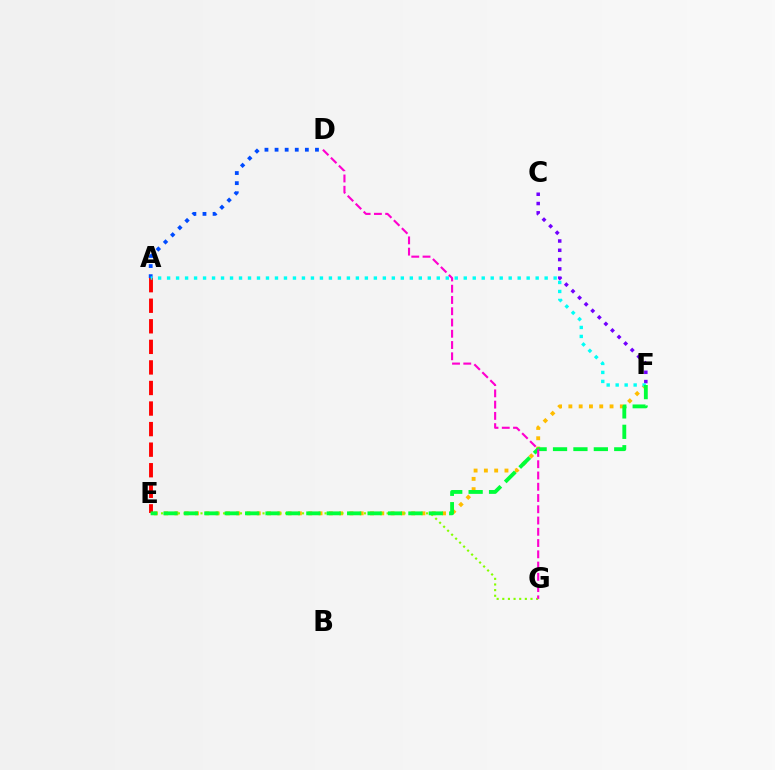{('A', 'E'): [{'color': '#ff0000', 'line_style': 'dashed', 'thickness': 2.79}], ('E', 'F'): [{'color': '#ffbd00', 'line_style': 'dotted', 'thickness': 2.8}, {'color': '#00ff39', 'line_style': 'dashed', 'thickness': 2.77}], ('E', 'G'): [{'color': '#84ff00', 'line_style': 'dotted', 'thickness': 1.53}], ('A', 'D'): [{'color': '#004bff', 'line_style': 'dotted', 'thickness': 2.74}], ('C', 'F'): [{'color': '#7200ff', 'line_style': 'dotted', 'thickness': 2.52}], ('A', 'F'): [{'color': '#00fff6', 'line_style': 'dotted', 'thickness': 2.44}], ('D', 'G'): [{'color': '#ff00cf', 'line_style': 'dashed', 'thickness': 1.53}]}